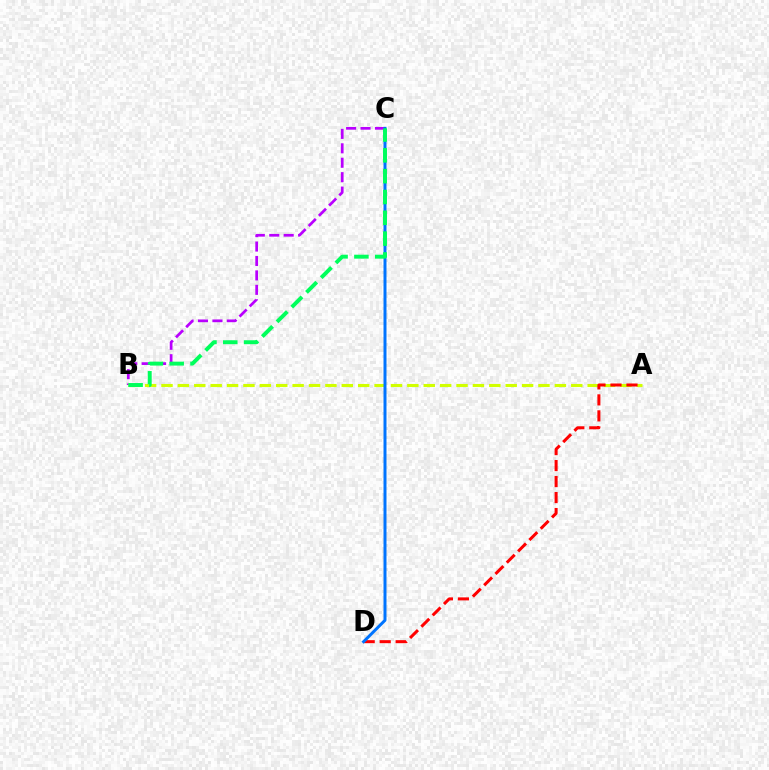{('B', 'C'): [{'color': '#b900ff', 'line_style': 'dashed', 'thickness': 1.96}, {'color': '#00ff5c', 'line_style': 'dashed', 'thickness': 2.83}], ('A', 'B'): [{'color': '#d1ff00', 'line_style': 'dashed', 'thickness': 2.23}], ('A', 'D'): [{'color': '#ff0000', 'line_style': 'dashed', 'thickness': 2.17}], ('C', 'D'): [{'color': '#0074ff', 'line_style': 'solid', 'thickness': 2.15}]}